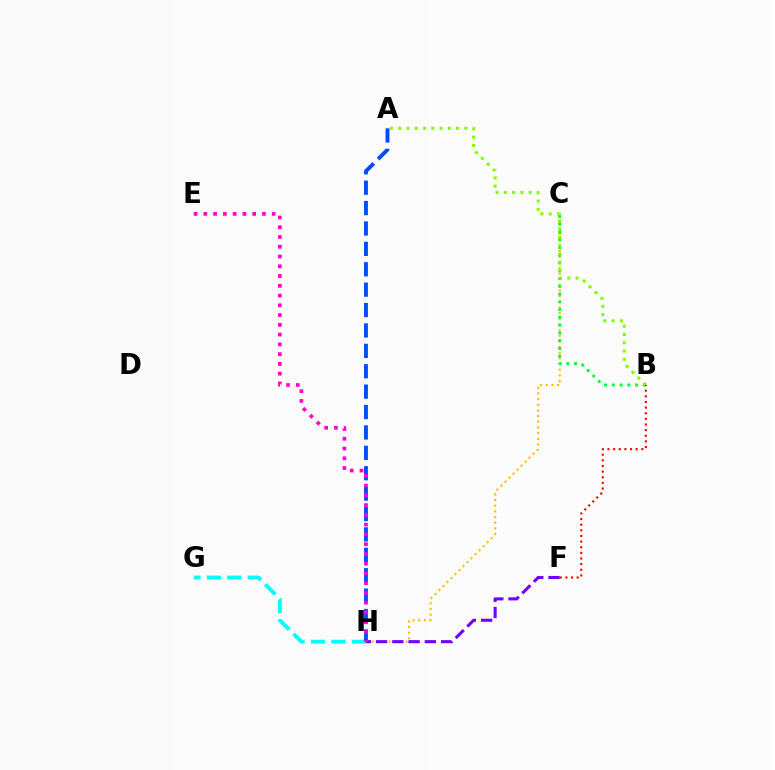{('C', 'H'): [{'color': '#ffbd00', 'line_style': 'dotted', 'thickness': 1.54}], ('F', 'H'): [{'color': '#7200ff', 'line_style': 'dashed', 'thickness': 2.21}], ('B', 'C'): [{'color': '#00ff39', 'line_style': 'dotted', 'thickness': 2.11}], ('G', 'H'): [{'color': '#00fff6', 'line_style': 'dashed', 'thickness': 2.78}], ('A', 'B'): [{'color': '#84ff00', 'line_style': 'dotted', 'thickness': 2.25}], ('B', 'F'): [{'color': '#ff0000', 'line_style': 'dotted', 'thickness': 1.53}], ('A', 'H'): [{'color': '#004bff', 'line_style': 'dashed', 'thickness': 2.77}], ('E', 'H'): [{'color': '#ff00cf', 'line_style': 'dotted', 'thickness': 2.65}]}